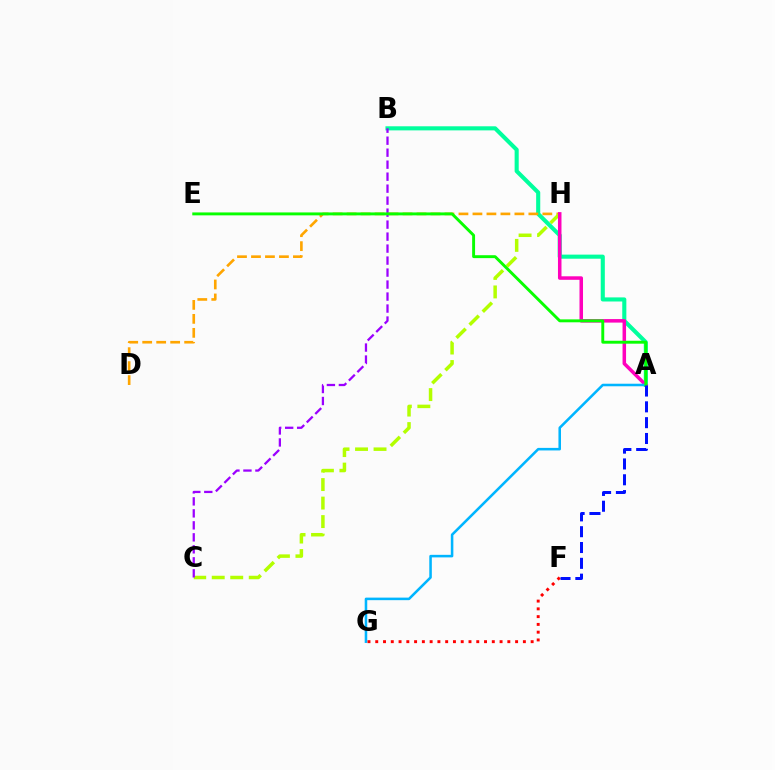{('A', 'B'): [{'color': '#00ff9d', 'line_style': 'solid', 'thickness': 2.95}], ('D', 'H'): [{'color': '#ffa500', 'line_style': 'dashed', 'thickness': 1.9}], ('C', 'H'): [{'color': '#b3ff00', 'line_style': 'dashed', 'thickness': 2.51}], ('A', 'H'): [{'color': '#ff00bd', 'line_style': 'solid', 'thickness': 2.53}], ('A', 'G'): [{'color': '#00b5ff', 'line_style': 'solid', 'thickness': 1.84}], ('F', 'G'): [{'color': '#ff0000', 'line_style': 'dotted', 'thickness': 2.11}], ('B', 'C'): [{'color': '#9b00ff', 'line_style': 'dashed', 'thickness': 1.63}], ('A', 'E'): [{'color': '#08ff00', 'line_style': 'solid', 'thickness': 2.1}], ('A', 'F'): [{'color': '#0010ff', 'line_style': 'dashed', 'thickness': 2.15}]}